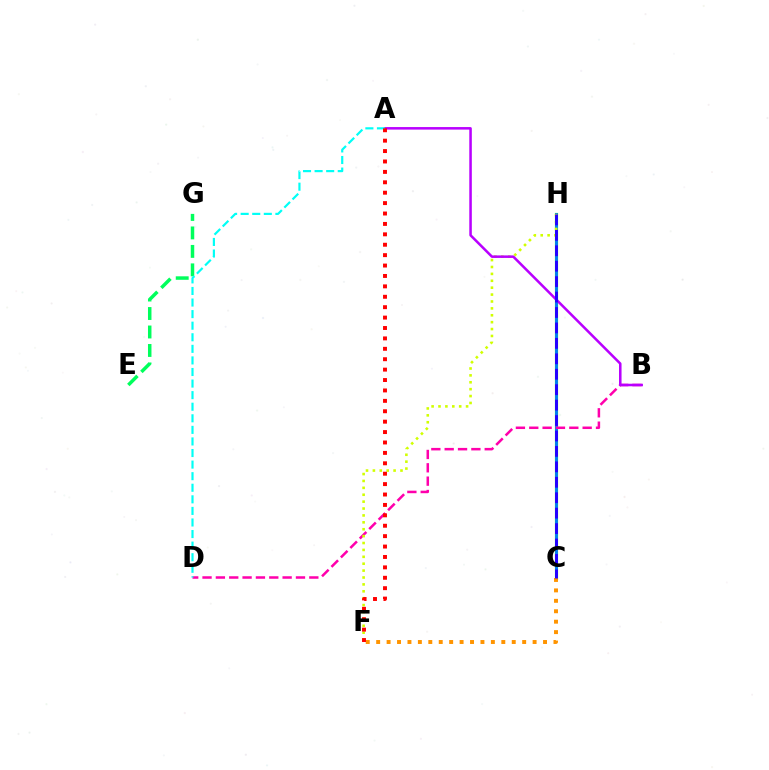{('C', 'H'): [{'color': '#3dff00', 'line_style': 'solid', 'thickness': 2.28}, {'color': '#0074ff', 'line_style': 'solid', 'thickness': 1.97}, {'color': '#2500ff', 'line_style': 'dashed', 'thickness': 2.1}], ('E', 'G'): [{'color': '#00ff5c', 'line_style': 'dashed', 'thickness': 2.51}], ('B', 'D'): [{'color': '#ff00ac', 'line_style': 'dashed', 'thickness': 1.81}], ('F', 'H'): [{'color': '#d1ff00', 'line_style': 'dotted', 'thickness': 1.87}], ('A', 'B'): [{'color': '#b900ff', 'line_style': 'solid', 'thickness': 1.82}], ('C', 'F'): [{'color': '#ff9400', 'line_style': 'dotted', 'thickness': 2.83}], ('A', 'D'): [{'color': '#00fff6', 'line_style': 'dashed', 'thickness': 1.57}], ('A', 'F'): [{'color': '#ff0000', 'line_style': 'dotted', 'thickness': 2.83}]}